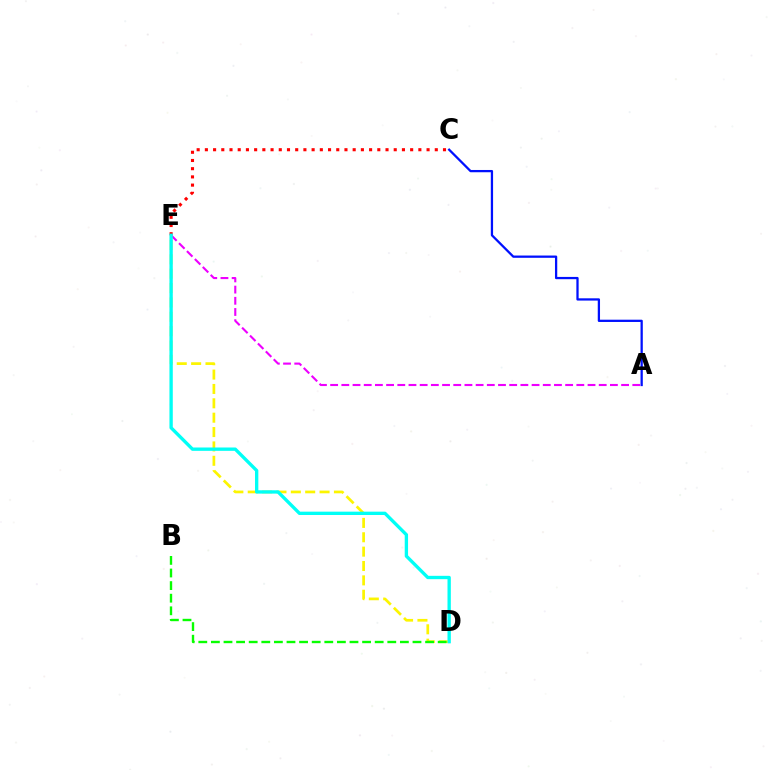{('D', 'E'): [{'color': '#fcf500', 'line_style': 'dashed', 'thickness': 1.95}, {'color': '#00fff6', 'line_style': 'solid', 'thickness': 2.41}], ('B', 'D'): [{'color': '#08ff00', 'line_style': 'dashed', 'thickness': 1.71}], ('C', 'E'): [{'color': '#ff0000', 'line_style': 'dotted', 'thickness': 2.23}], ('A', 'C'): [{'color': '#0010ff', 'line_style': 'solid', 'thickness': 1.63}], ('A', 'E'): [{'color': '#ee00ff', 'line_style': 'dashed', 'thickness': 1.52}]}